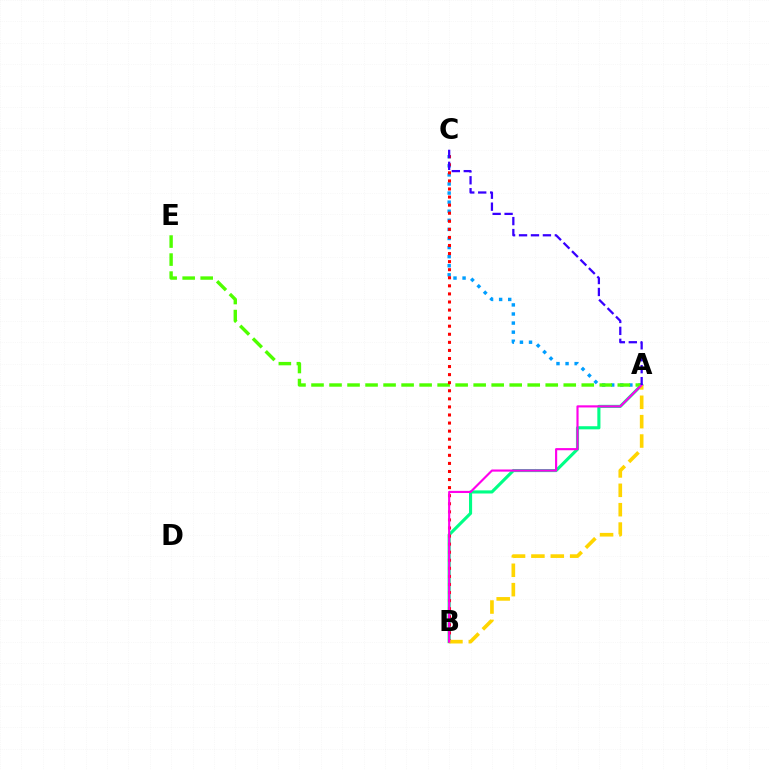{('A', 'C'): [{'color': '#009eff', 'line_style': 'dotted', 'thickness': 2.47}, {'color': '#3700ff', 'line_style': 'dashed', 'thickness': 1.62}], ('A', 'B'): [{'color': '#00ff86', 'line_style': 'solid', 'thickness': 2.24}, {'color': '#ffd500', 'line_style': 'dashed', 'thickness': 2.63}, {'color': '#ff00ed', 'line_style': 'solid', 'thickness': 1.54}], ('A', 'E'): [{'color': '#4fff00', 'line_style': 'dashed', 'thickness': 2.45}], ('B', 'C'): [{'color': '#ff0000', 'line_style': 'dotted', 'thickness': 2.19}]}